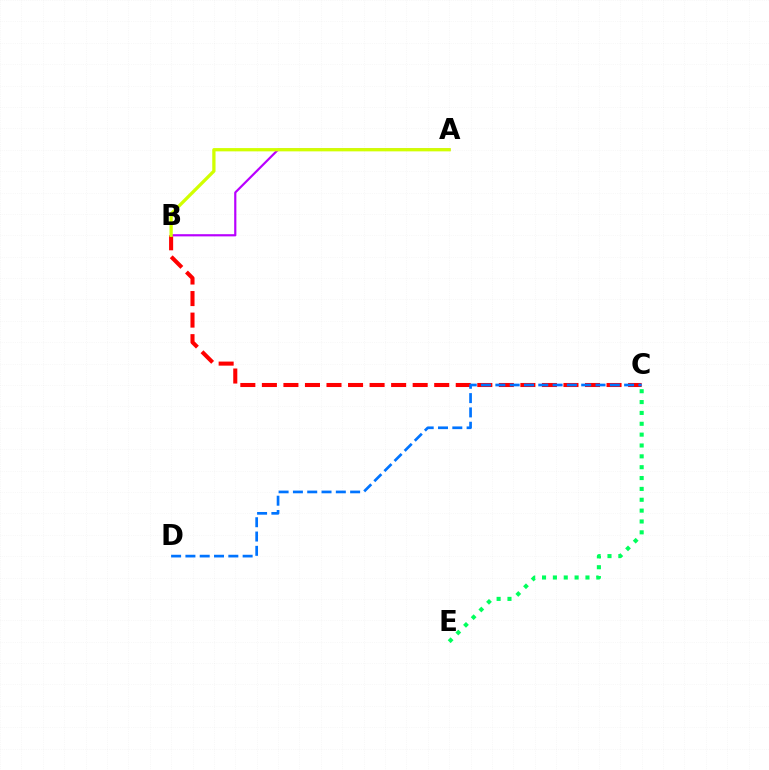{('B', 'C'): [{'color': '#ff0000', 'line_style': 'dashed', 'thickness': 2.93}], ('C', 'E'): [{'color': '#00ff5c', 'line_style': 'dotted', 'thickness': 2.95}], ('A', 'B'): [{'color': '#b900ff', 'line_style': 'solid', 'thickness': 1.58}, {'color': '#d1ff00', 'line_style': 'solid', 'thickness': 2.36}], ('C', 'D'): [{'color': '#0074ff', 'line_style': 'dashed', 'thickness': 1.94}]}